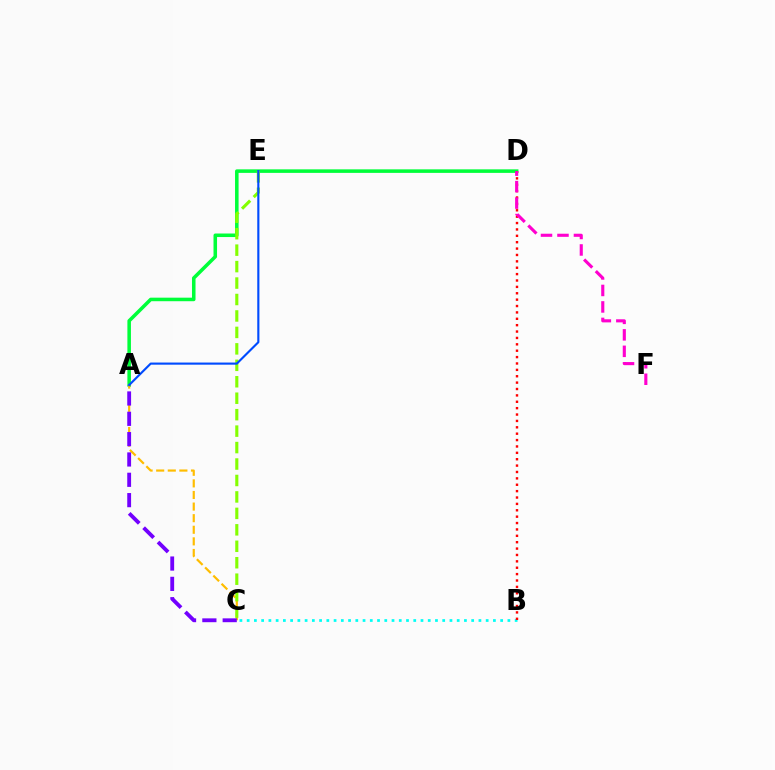{('A', 'D'): [{'color': '#00ff39', 'line_style': 'solid', 'thickness': 2.55}], ('A', 'C'): [{'color': '#ffbd00', 'line_style': 'dashed', 'thickness': 1.58}, {'color': '#7200ff', 'line_style': 'dashed', 'thickness': 2.76}], ('B', 'C'): [{'color': '#00fff6', 'line_style': 'dotted', 'thickness': 1.97}], ('B', 'D'): [{'color': '#ff0000', 'line_style': 'dotted', 'thickness': 1.73}], ('D', 'F'): [{'color': '#ff00cf', 'line_style': 'dashed', 'thickness': 2.24}], ('C', 'E'): [{'color': '#84ff00', 'line_style': 'dashed', 'thickness': 2.23}], ('A', 'E'): [{'color': '#004bff', 'line_style': 'solid', 'thickness': 1.54}]}